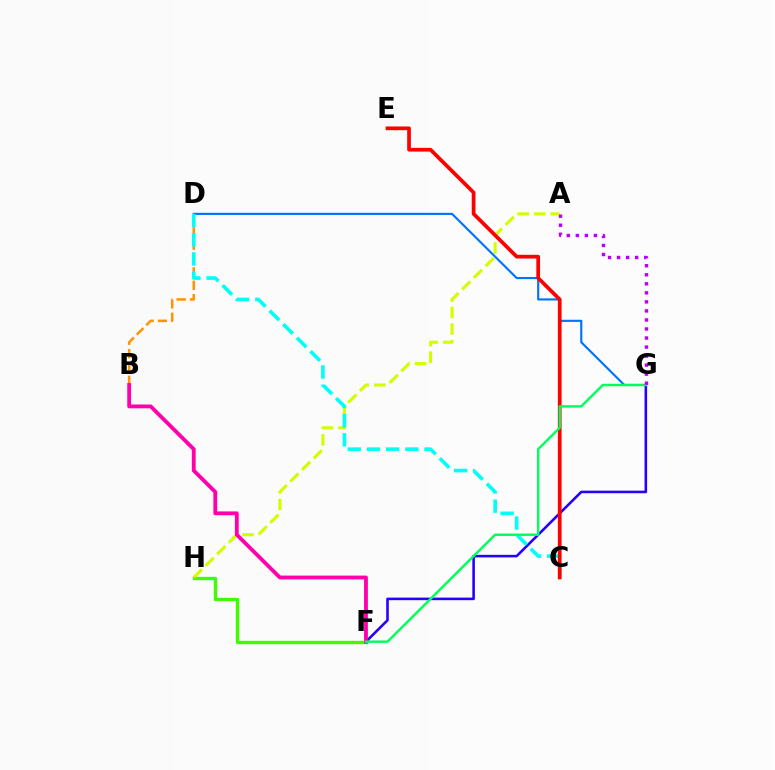{('F', 'H'): [{'color': '#3dff00', 'line_style': 'solid', 'thickness': 2.41}], ('A', 'H'): [{'color': '#d1ff00', 'line_style': 'dashed', 'thickness': 2.24}], ('D', 'G'): [{'color': '#0074ff', 'line_style': 'solid', 'thickness': 1.55}], ('B', 'D'): [{'color': '#ff9400', 'line_style': 'dashed', 'thickness': 1.82}], ('F', 'G'): [{'color': '#2500ff', 'line_style': 'solid', 'thickness': 1.86}, {'color': '#00ff5c', 'line_style': 'solid', 'thickness': 1.74}], ('C', 'D'): [{'color': '#00fff6', 'line_style': 'dashed', 'thickness': 2.61}], ('C', 'E'): [{'color': '#ff0000', 'line_style': 'solid', 'thickness': 2.69}], ('B', 'F'): [{'color': '#ff00ac', 'line_style': 'solid', 'thickness': 2.75}], ('A', 'G'): [{'color': '#b900ff', 'line_style': 'dotted', 'thickness': 2.45}]}